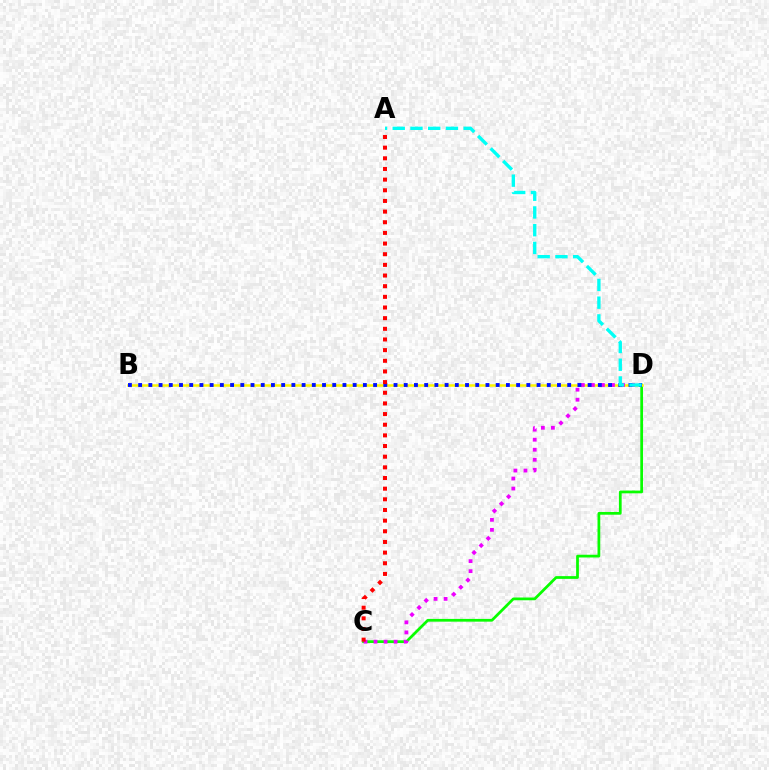{('C', 'D'): [{'color': '#08ff00', 'line_style': 'solid', 'thickness': 1.98}, {'color': '#ee00ff', 'line_style': 'dotted', 'thickness': 2.73}], ('B', 'D'): [{'color': '#fcf500', 'line_style': 'solid', 'thickness': 1.8}, {'color': '#0010ff', 'line_style': 'dotted', 'thickness': 2.78}], ('A', 'D'): [{'color': '#00fff6', 'line_style': 'dashed', 'thickness': 2.41}], ('A', 'C'): [{'color': '#ff0000', 'line_style': 'dotted', 'thickness': 2.9}]}